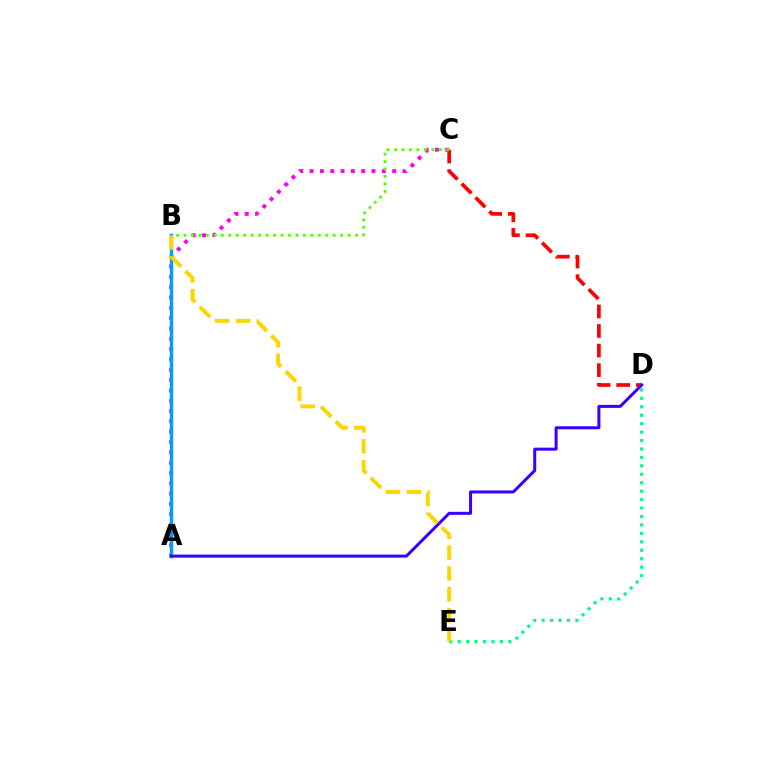{('A', 'C'): [{'color': '#ff00ed', 'line_style': 'dotted', 'thickness': 2.8}], ('D', 'E'): [{'color': '#00ff86', 'line_style': 'dotted', 'thickness': 2.29}], ('C', 'D'): [{'color': '#ff0000', 'line_style': 'dashed', 'thickness': 2.66}], ('B', 'C'): [{'color': '#4fff00', 'line_style': 'dotted', 'thickness': 2.03}], ('A', 'B'): [{'color': '#009eff', 'line_style': 'solid', 'thickness': 2.46}], ('A', 'D'): [{'color': '#3700ff', 'line_style': 'solid', 'thickness': 2.17}], ('B', 'E'): [{'color': '#ffd500', 'line_style': 'dashed', 'thickness': 2.83}]}